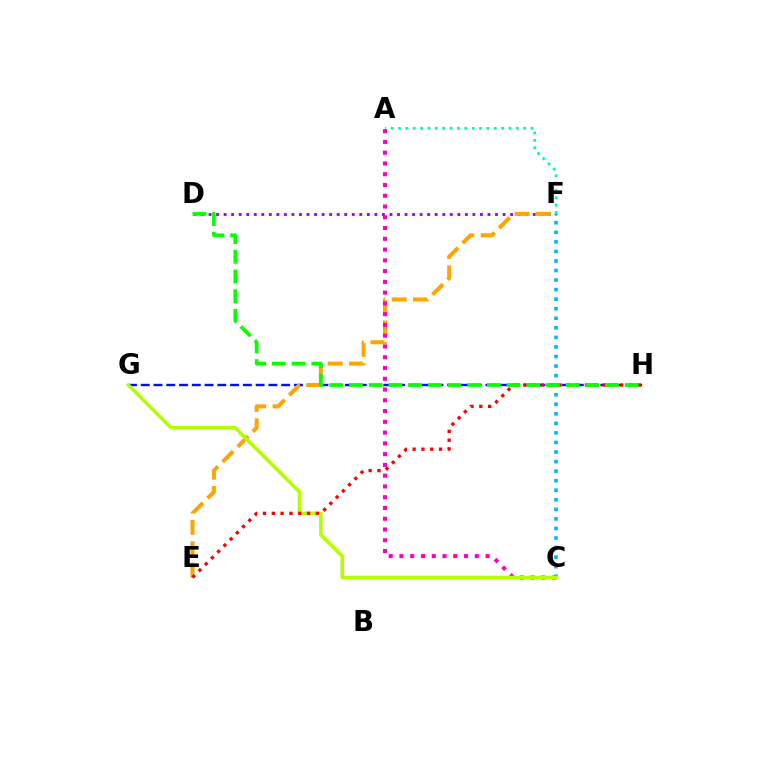{('G', 'H'): [{'color': '#0010ff', 'line_style': 'dashed', 'thickness': 1.73}], ('D', 'F'): [{'color': '#9b00ff', 'line_style': 'dotted', 'thickness': 2.05}], ('A', 'F'): [{'color': '#00ff9d', 'line_style': 'dotted', 'thickness': 2.0}], ('E', 'F'): [{'color': '#ffa500', 'line_style': 'dashed', 'thickness': 2.9}], ('A', 'C'): [{'color': '#ff00bd', 'line_style': 'dotted', 'thickness': 2.93}], ('C', 'F'): [{'color': '#00b5ff', 'line_style': 'dotted', 'thickness': 2.6}], ('C', 'G'): [{'color': '#b3ff00', 'line_style': 'solid', 'thickness': 2.56}], ('E', 'H'): [{'color': '#ff0000', 'line_style': 'dotted', 'thickness': 2.39}], ('D', 'H'): [{'color': '#08ff00', 'line_style': 'dashed', 'thickness': 2.68}]}